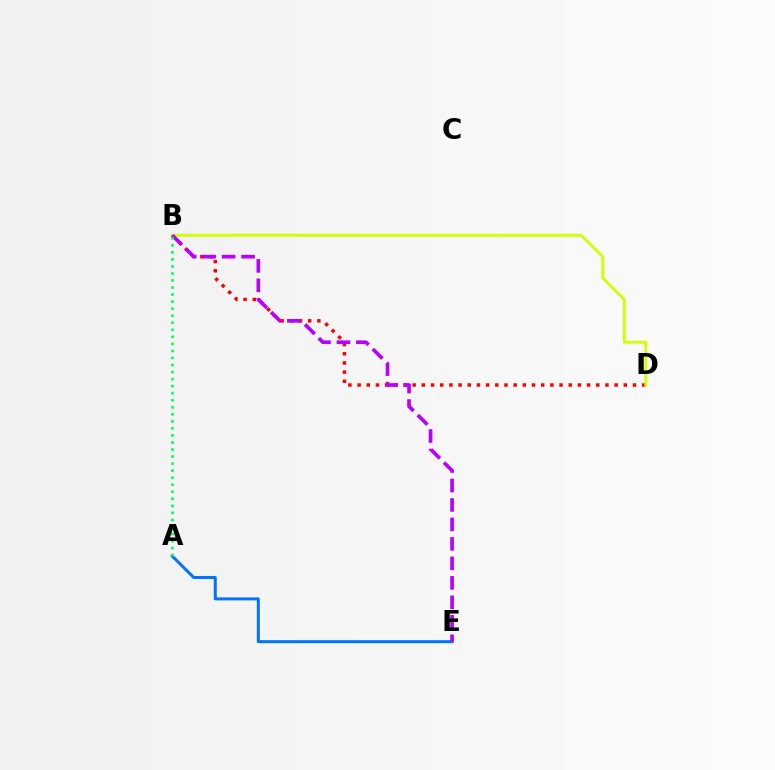{('B', 'D'): [{'color': '#ff0000', 'line_style': 'dotted', 'thickness': 2.49}, {'color': '#d1ff00', 'line_style': 'solid', 'thickness': 2.06}], ('A', 'E'): [{'color': '#0074ff', 'line_style': 'solid', 'thickness': 2.16}], ('B', 'E'): [{'color': '#b900ff', 'line_style': 'dashed', 'thickness': 2.65}], ('A', 'B'): [{'color': '#00ff5c', 'line_style': 'dotted', 'thickness': 1.91}]}